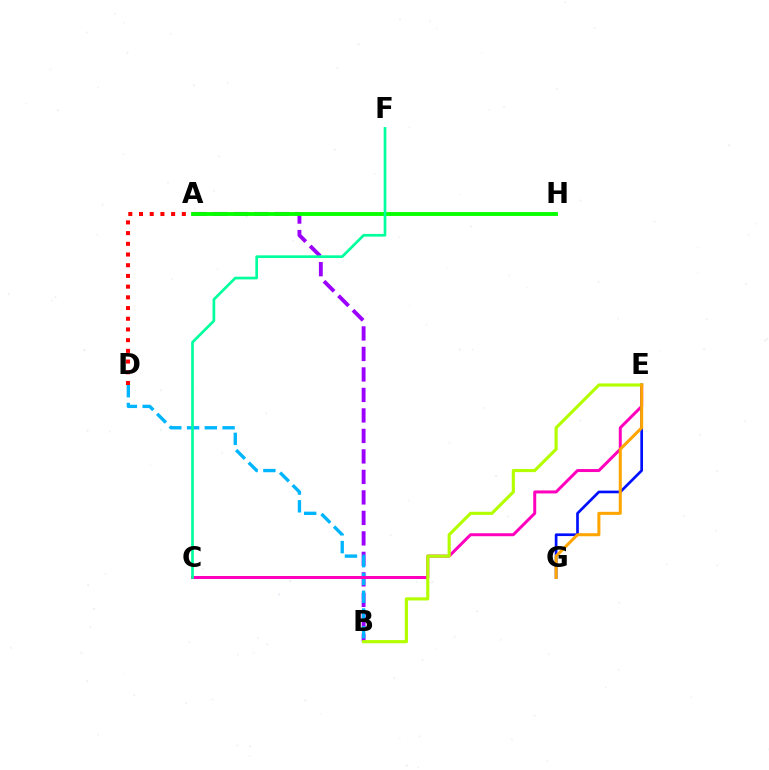{('A', 'D'): [{'color': '#ff0000', 'line_style': 'dotted', 'thickness': 2.91}], ('A', 'B'): [{'color': '#9b00ff', 'line_style': 'dashed', 'thickness': 2.78}], ('B', 'D'): [{'color': '#00b5ff', 'line_style': 'dashed', 'thickness': 2.41}], ('A', 'H'): [{'color': '#08ff00', 'line_style': 'solid', 'thickness': 2.79}], ('C', 'E'): [{'color': '#ff00bd', 'line_style': 'solid', 'thickness': 2.15}], ('E', 'G'): [{'color': '#0010ff', 'line_style': 'solid', 'thickness': 1.93}, {'color': '#ffa500', 'line_style': 'solid', 'thickness': 2.18}], ('C', 'F'): [{'color': '#00ff9d', 'line_style': 'solid', 'thickness': 1.93}], ('B', 'E'): [{'color': '#b3ff00', 'line_style': 'solid', 'thickness': 2.27}]}